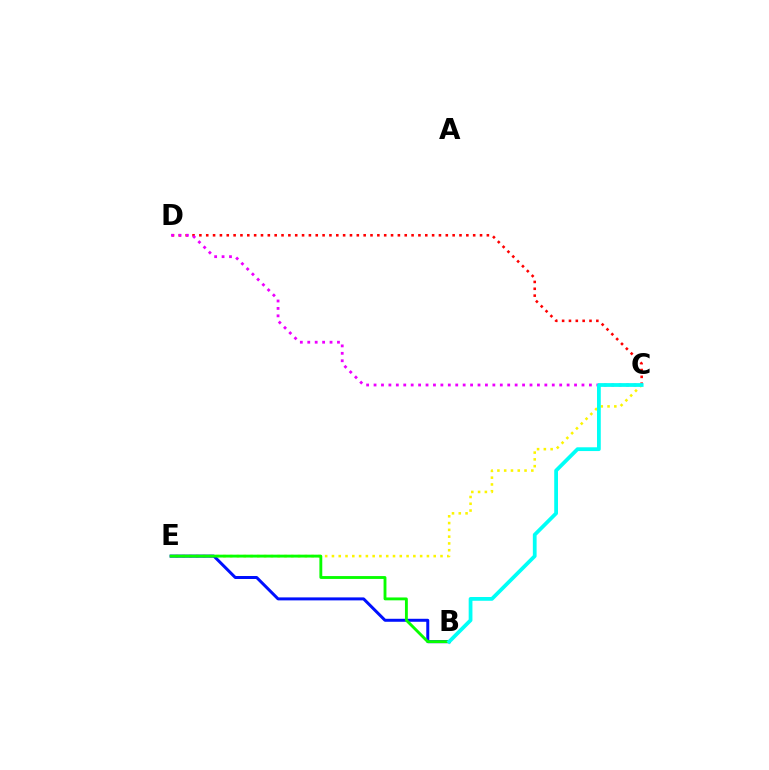{('C', 'D'): [{'color': '#ff0000', 'line_style': 'dotted', 'thickness': 1.86}, {'color': '#ee00ff', 'line_style': 'dotted', 'thickness': 2.02}], ('C', 'E'): [{'color': '#fcf500', 'line_style': 'dotted', 'thickness': 1.84}], ('B', 'E'): [{'color': '#0010ff', 'line_style': 'solid', 'thickness': 2.15}, {'color': '#08ff00', 'line_style': 'solid', 'thickness': 2.07}], ('B', 'C'): [{'color': '#00fff6', 'line_style': 'solid', 'thickness': 2.71}]}